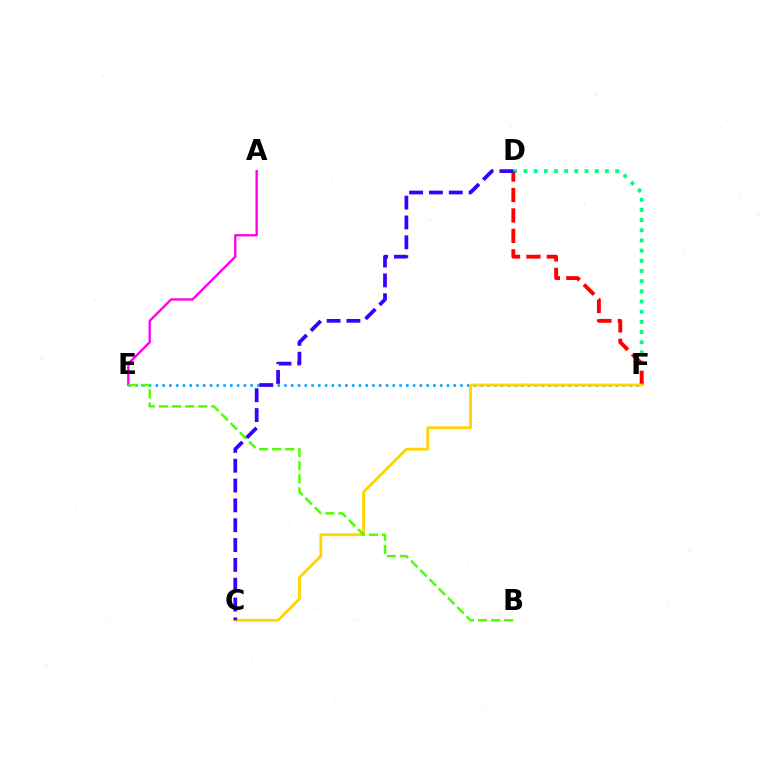{('D', 'F'): [{'color': '#00ff86', 'line_style': 'dotted', 'thickness': 2.77}, {'color': '#ff0000', 'line_style': 'dashed', 'thickness': 2.78}], ('E', 'F'): [{'color': '#009eff', 'line_style': 'dotted', 'thickness': 1.84}], ('C', 'F'): [{'color': '#ffd500', 'line_style': 'solid', 'thickness': 2.02}], ('A', 'E'): [{'color': '#ff00ed', 'line_style': 'solid', 'thickness': 1.69}], ('B', 'E'): [{'color': '#4fff00', 'line_style': 'dashed', 'thickness': 1.78}], ('C', 'D'): [{'color': '#3700ff', 'line_style': 'dashed', 'thickness': 2.69}]}